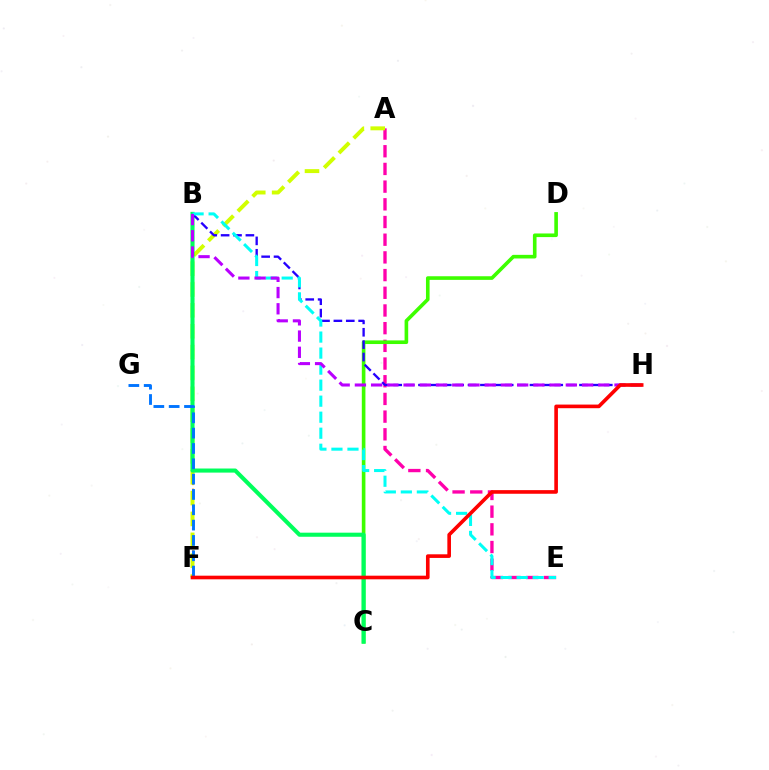{('A', 'E'): [{'color': '#ff00ac', 'line_style': 'dashed', 'thickness': 2.4}], ('B', 'F'): [{'color': '#ff9400', 'line_style': 'dotted', 'thickness': 1.52}], ('C', 'D'): [{'color': '#3dff00', 'line_style': 'solid', 'thickness': 2.61}], ('A', 'F'): [{'color': '#d1ff00', 'line_style': 'dashed', 'thickness': 2.83}], ('B', 'C'): [{'color': '#00ff5c', 'line_style': 'solid', 'thickness': 2.94}], ('B', 'H'): [{'color': '#2500ff', 'line_style': 'dashed', 'thickness': 1.68}, {'color': '#b900ff', 'line_style': 'dashed', 'thickness': 2.2}], ('F', 'G'): [{'color': '#0074ff', 'line_style': 'dashed', 'thickness': 2.08}], ('B', 'E'): [{'color': '#00fff6', 'line_style': 'dashed', 'thickness': 2.18}], ('F', 'H'): [{'color': '#ff0000', 'line_style': 'solid', 'thickness': 2.61}]}